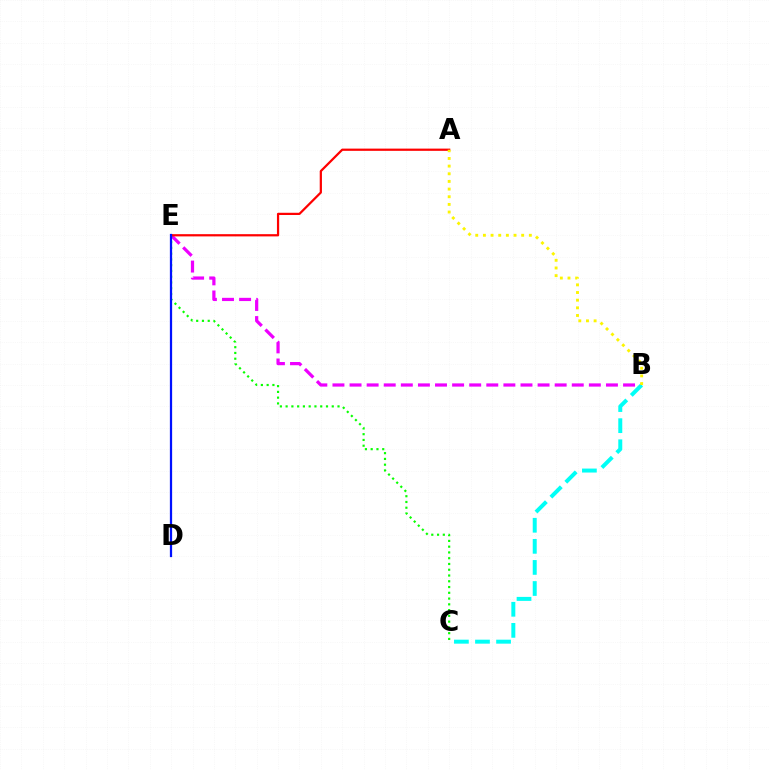{('B', 'E'): [{'color': '#ee00ff', 'line_style': 'dashed', 'thickness': 2.32}], ('C', 'E'): [{'color': '#08ff00', 'line_style': 'dotted', 'thickness': 1.57}], ('A', 'E'): [{'color': '#ff0000', 'line_style': 'solid', 'thickness': 1.61}], ('B', 'C'): [{'color': '#00fff6', 'line_style': 'dashed', 'thickness': 2.86}], ('A', 'B'): [{'color': '#fcf500', 'line_style': 'dotted', 'thickness': 2.08}], ('D', 'E'): [{'color': '#0010ff', 'line_style': 'solid', 'thickness': 1.62}]}